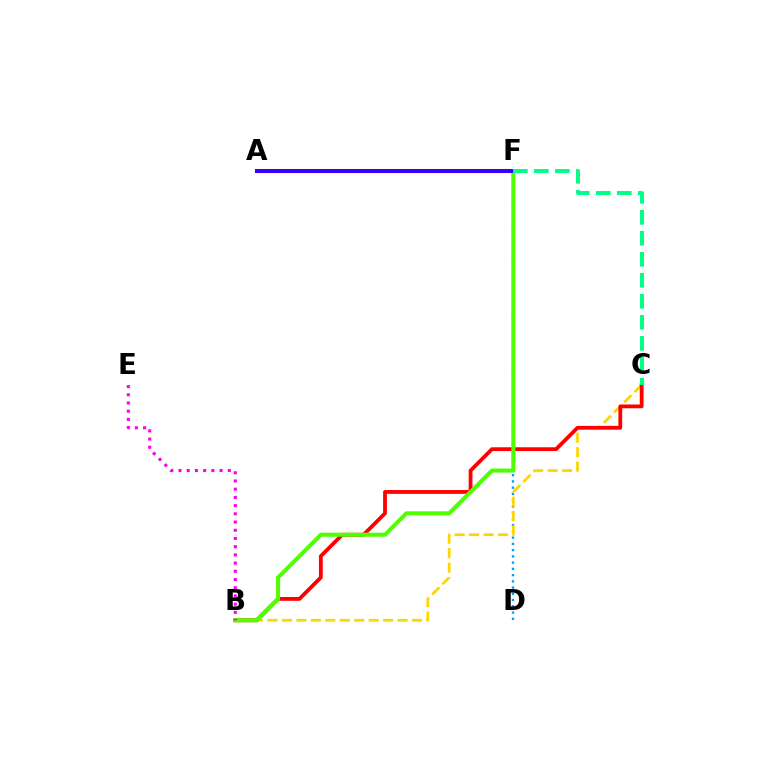{('D', 'F'): [{'color': '#009eff', 'line_style': 'dotted', 'thickness': 1.7}], ('B', 'C'): [{'color': '#ffd500', 'line_style': 'dashed', 'thickness': 1.96}, {'color': '#ff0000', 'line_style': 'solid', 'thickness': 2.74}], ('B', 'F'): [{'color': '#4fff00', 'line_style': 'solid', 'thickness': 2.91}], ('B', 'E'): [{'color': '#ff00ed', 'line_style': 'dotted', 'thickness': 2.23}], ('A', 'F'): [{'color': '#3700ff', 'line_style': 'solid', 'thickness': 2.9}], ('C', 'F'): [{'color': '#00ff86', 'line_style': 'dashed', 'thickness': 2.85}]}